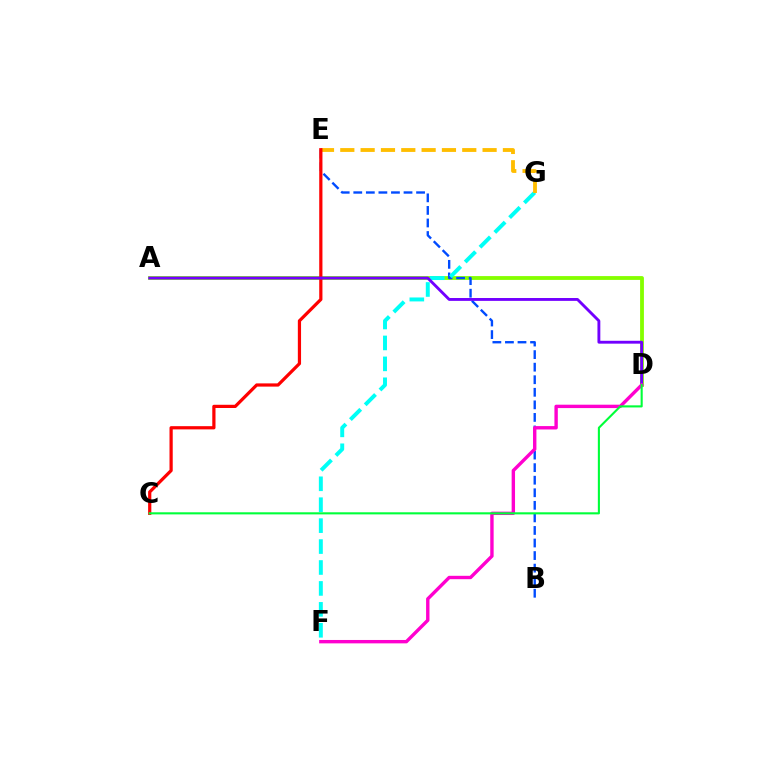{('A', 'D'): [{'color': '#84ff00', 'line_style': 'solid', 'thickness': 2.75}, {'color': '#7200ff', 'line_style': 'solid', 'thickness': 2.06}], ('B', 'E'): [{'color': '#004bff', 'line_style': 'dashed', 'thickness': 1.71}], ('F', 'G'): [{'color': '#00fff6', 'line_style': 'dashed', 'thickness': 2.84}], ('E', 'G'): [{'color': '#ffbd00', 'line_style': 'dashed', 'thickness': 2.76}], ('C', 'E'): [{'color': '#ff0000', 'line_style': 'solid', 'thickness': 2.32}], ('D', 'F'): [{'color': '#ff00cf', 'line_style': 'solid', 'thickness': 2.44}], ('C', 'D'): [{'color': '#00ff39', 'line_style': 'solid', 'thickness': 1.51}]}